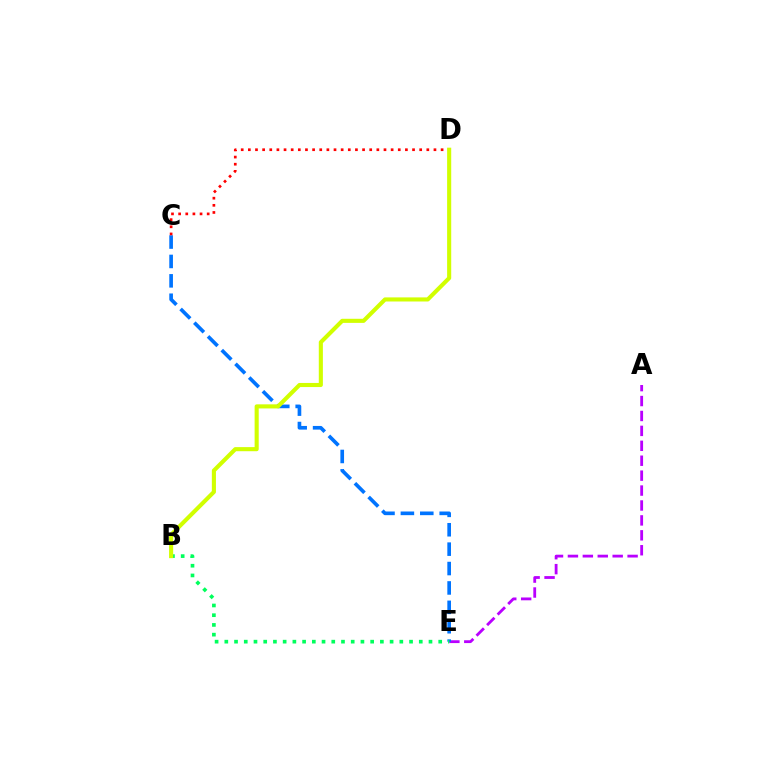{('A', 'E'): [{'color': '#b900ff', 'line_style': 'dashed', 'thickness': 2.03}], ('C', 'E'): [{'color': '#0074ff', 'line_style': 'dashed', 'thickness': 2.64}], ('C', 'D'): [{'color': '#ff0000', 'line_style': 'dotted', 'thickness': 1.94}], ('B', 'E'): [{'color': '#00ff5c', 'line_style': 'dotted', 'thickness': 2.64}], ('B', 'D'): [{'color': '#d1ff00', 'line_style': 'solid', 'thickness': 2.95}]}